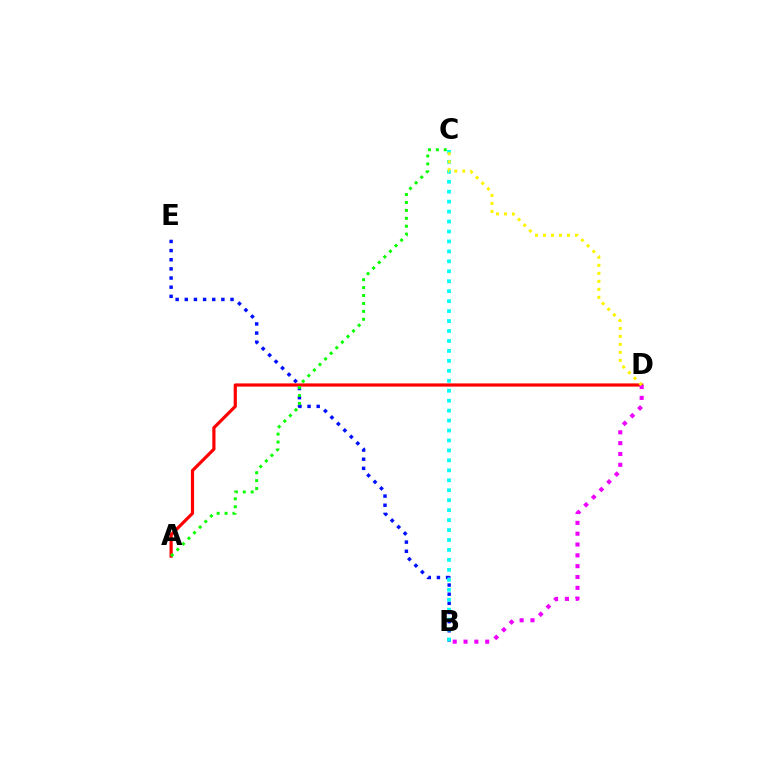{('B', 'E'): [{'color': '#0010ff', 'line_style': 'dotted', 'thickness': 2.49}], ('A', 'D'): [{'color': '#ff0000', 'line_style': 'solid', 'thickness': 2.3}], ('B', 'C'): [{'color': '#00fff6', 'line_style': 'dotted', 'thickness': 2.7}], ('B', 'D'): [{'color': '#ee00ff', 'line_style': 'dotted', 'thickness': 2.94}], ('A', 'C'): [{'color': '#08ff00', 'line_style': 'dotted', 'thickness': 2.15}], ('C', 'D'): [{'color': '#fcf500', 'line_style': 'dotted', 'thickness': 2.17}]}